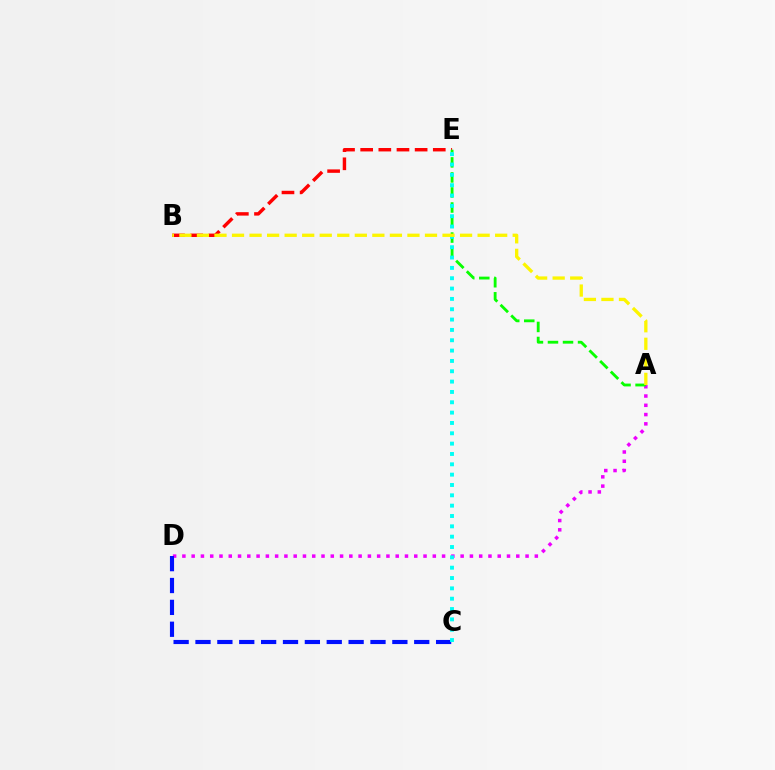{('A', 'D'): [{'color': '#ee00ff', 'line_style': 'dotted', 'thickness': 2.52}], ('C', 'D'): [{'color': '#0010ff', 'line_style': 'dashed', 'thickness': 2.97}], ('B', 'E'): [{'color': '#ff0000', 'line_style': 'dashed', 'thickness': 2.47}], ('A', 'E'): [{'color': '#08ff00', 'line_style': 'dashed', 'thickness': 2.04}], ('C', 'E'): [{'color': '#00fff6', 'line_style': 'dotted', 'thickness': 2.81}], ('A', 'B'): [{'color': '#fcf500', 'line_style': 'dashed', 'thickness': 2.38}]}